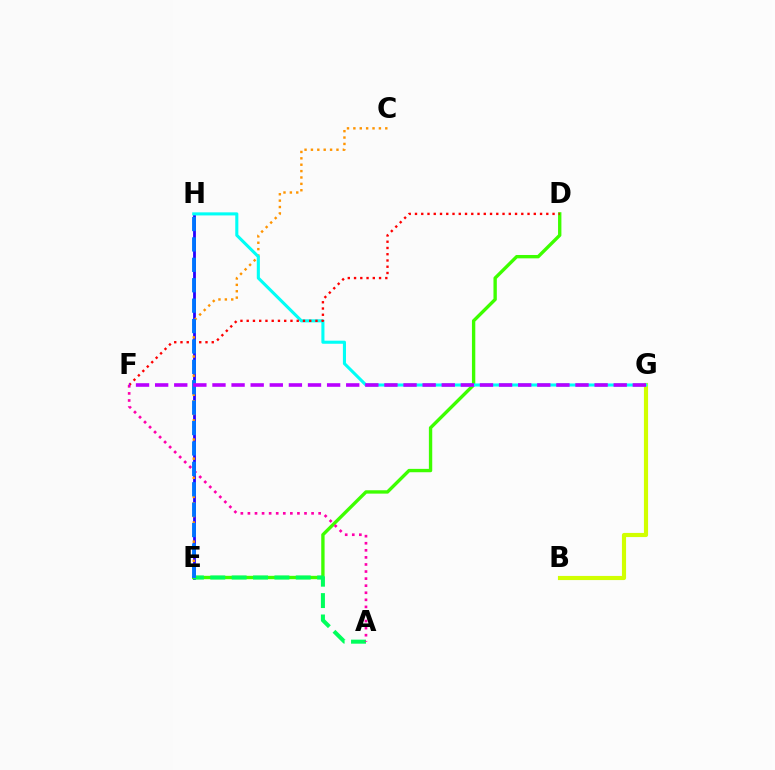{('B', 'G'): [{'color': '#d1ff00', 'line_style': 'solid', 'thickness': 2.98}], ('E', 'H'): [{'color': '#2500ff', 'line_style': 'solid', 'thickness': 2.0}, {'color': '#0074ff', 'line_style': 'dashed', 'thickness': 2.77}], ('D', 'E'): [{'color': '#3dff00', 'line_style': 'solid', 'thickness': 2.42}], ('C', 'E'): [{'color': '#ff9400', 'line_style': 'dotted', 'thickness': 1.73}], ('A', 'E'): [{'color': '#00ff5c', 'line_style': 'dashed', 'thickness': 2.9}], ('G', 'H'): [{'color': '#00fff6', 'line_style': 'solid', 'thickness': 2.22}], ('A', 'F'): [{'color': '#ff00ac', 'line_style': 'dotted', 'thickness': 1.92}], ('D', 'F'): [{'color': '#ff0000', 'line_style': 'dotted', 'thickness': 1.7}], ('F', 'G'): [{'color': '#b900ff', 'line_style': 'dashed', 'thickness': 2.6}]}